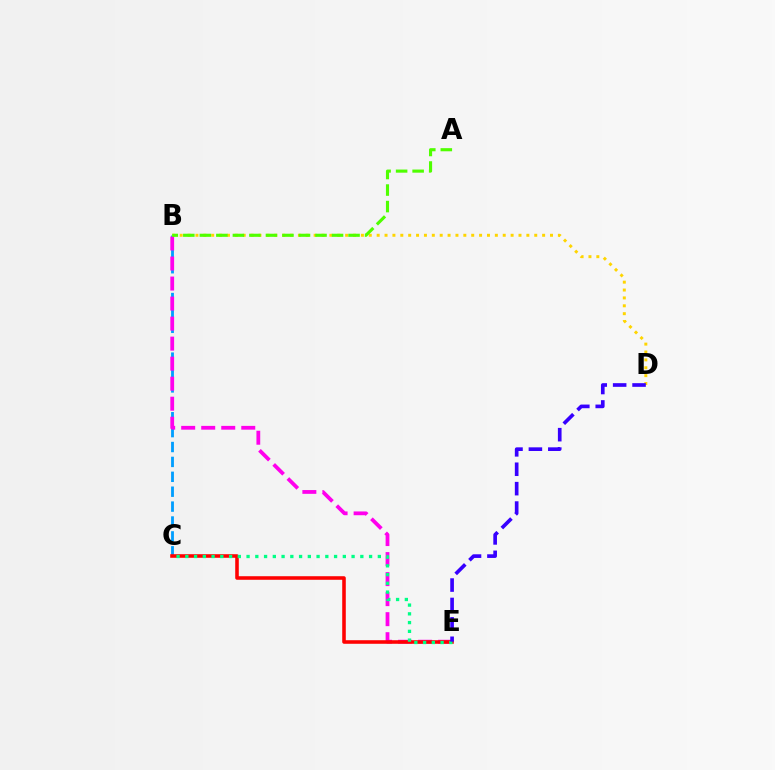{('B', 'C'): [{'color': '#009eff', 'line_style': 'dashed', 'thickness': 2.02}], ('B', 'D'): [{'color': '#ffd500', 'line_style': 'dotted', 'thickness': 2.14}], ('B', 'E'): [{'color': '#ff00ed', 'line_style': 'dashed', 'thickness': 2.72}], ('A', 'B'): [{'color': '#4fff00', 'line_style': 'dashed', 'thickness': 2.24}], ('C', 'E'): [{'color': '#ff0000', 'line_style': 'solid', 'thickness': 2.57}, {'color': '#00ff86', 'line_style': 'dotted', 'thickness': 2.38}], ('D', 'E'): [{'color': '#3700ff', 'line_style': 'dashed', 'thickness': 2.64}]}